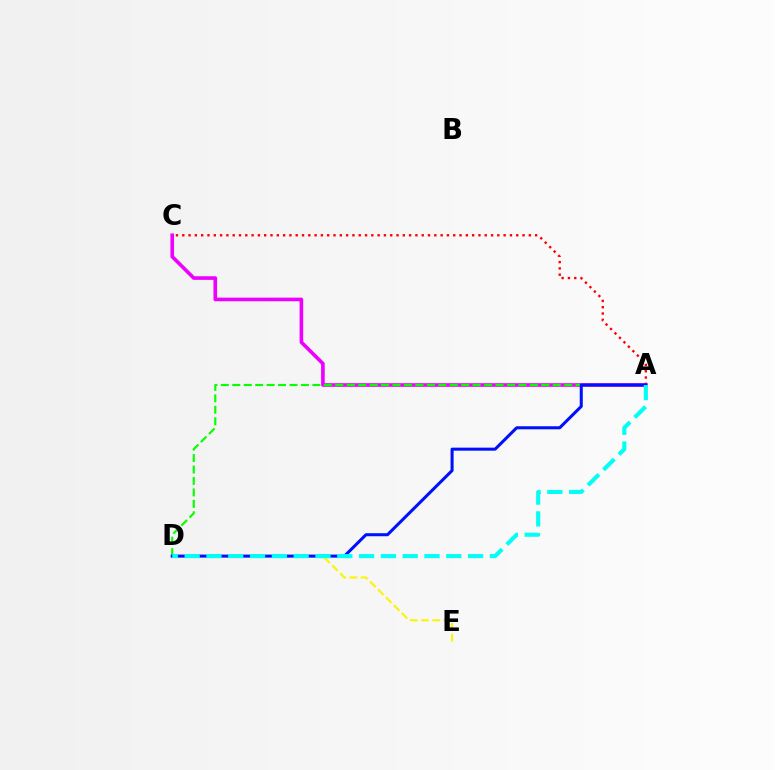{('D', 'E'): [{'color': '#fcf500', 'line_style': 'dashed', 'thickness': 1.51}], ('A', 'C'): [{'color': '#ff0000', 'line_style': 'dotted', 'thickness': 1.71}, {'color': '#ee00ff', 'line_style': 'solid', 'thickness': 2.61}], ('A', 'D'): [{'color': '#08ff00', 'line_style': 'dashed', 'thickness': 1.55}, {'color': '#0010ff', 'line_style': 'solid', 'thickness': 2.19}, {'color': '#00fff6', 'line_style': 'dashed', 'thickness': 2.96}]}